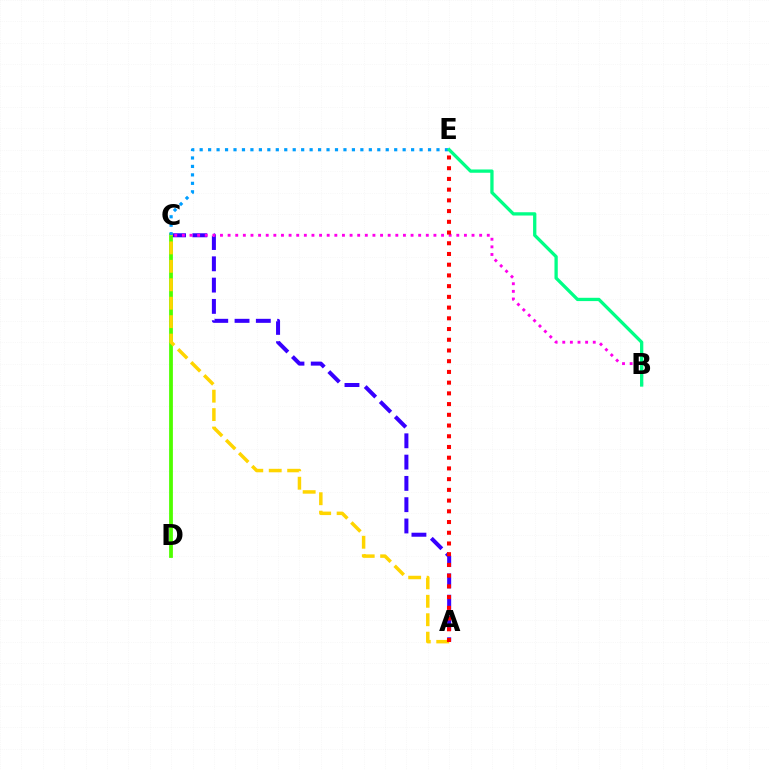{('A', 'C'): [{'color': '#3700ff', 'line_style': 'dashed', 'thickness': 2.89}, {'color': '#ffd500', 'line_style': 'dashed', 'thickness': 2.51}], ('B', 'C'): [{'color': '#ff00ed', 'line_style': 'dotted', 'thickness': 2.07}], ('C', 'D'): [{'color': '#4fff00', 'line_style': 'solid', 'thickness': 2.72}], ('C', 'E'): [{'color': '#009eff', 'line_style': 'dotted', 'thickness': 2.3}], ('A', 'E'): [{'color': '#ff0000', 'line_style': 'dotted', 'thickness': 2.91}], ('B', 'E'): [{'color': '#00ff86', 'line_style': 'solid', 'thickness': 2.37}]}